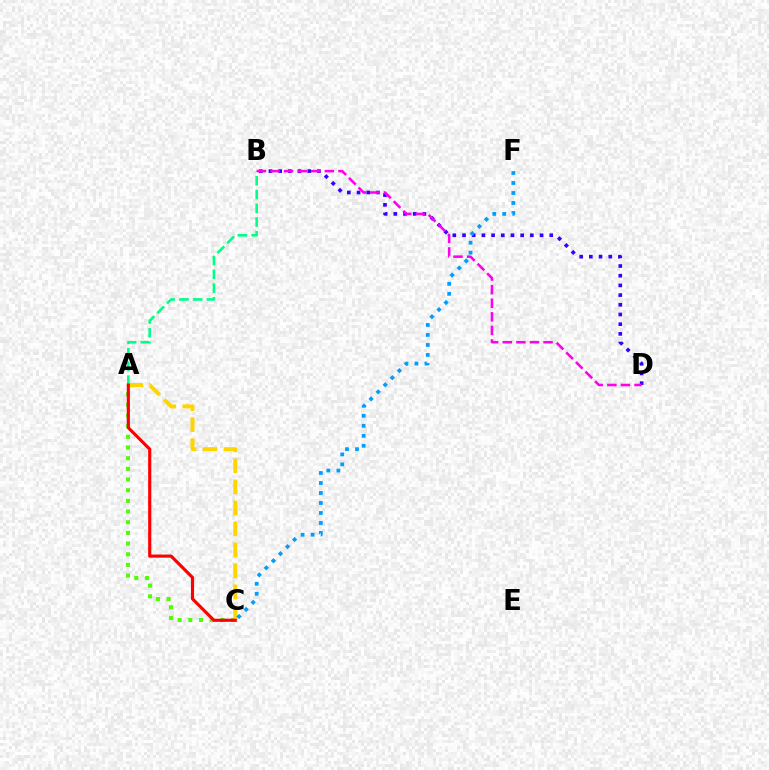{('B', 'D'): [{'color': '#3700ff', 'line_style': 'dotted', 'thickness': 2.63}, {'color': '#ff00ed', 'line_style': 'dashed', 'thickness': 1.85}], ('A', 'C'): [{'color': '#4fff00', 'line_style': 'dotted', 'thickness': 2.9}, {'color': '#ffd500', 'line_style': 'dashed', 'thickness': 2.85}, {'color': '#ff0000', 'line_style': 'solid', 'thickness': 2.26}], ('A', 'B'): [{'color': '#00ff86', 'line_style': 'dashed', 'thickness': 1.87}], ('C', 'F'): [{'color': '#009eff', 'line_style': 'dotted', 'thickness': 2.72}]}